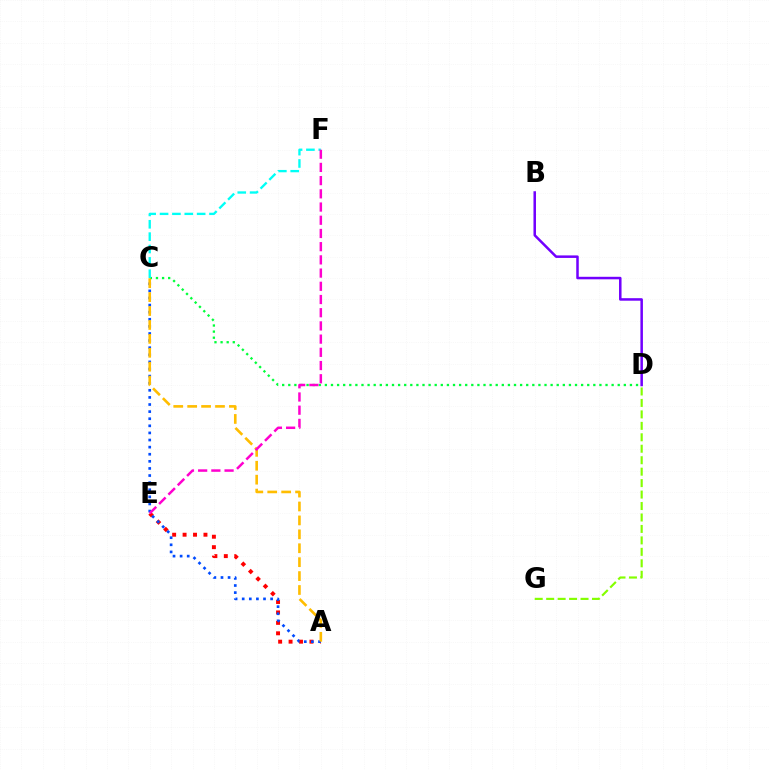{('C', 'D'): [{'color': '#00ff39', 'line_style': 'dotted', 'thickness': 1.66}], ('B', 'D'): [{'color': '#7200ff', 'line_style': 'solid', 'thickness': 1.81}], ('A', 'E'): [{'color': '#ff0000', 'line_style': 'dotted', 'thickness': 2.84}], ('A', 'C'): [{'color': '#004bff', 'line_style': 'dotted', 'thickness': 1.93}, {'color': '#ffbd00', 'line_style': 'dashed', 'thickness': 1.89}], ('D', 'G'): [{'color': '#84ff00', 'line_style': 'dashed', 'thickness': 1.56}], ('C', 'F'): [{'color': '#00fff6', 'line_style': 'dashed', 'thickness': 1.68}], ('E', 'F'): [{'color': '#ff00cf', 'line_style': 'dashed', 'thickness': 1.79}]}